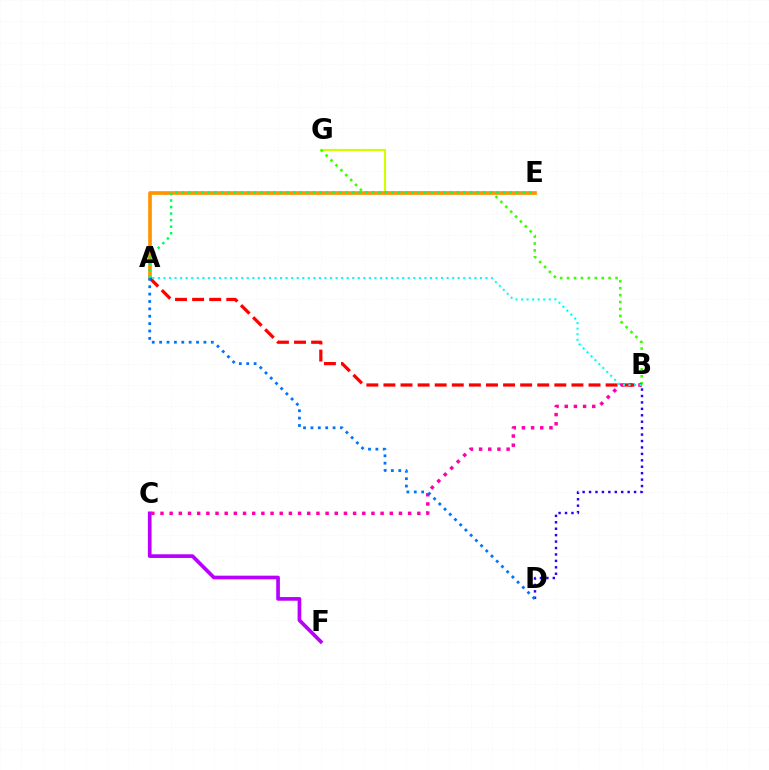{('C', 'F'): [{'color': '#b900ff', 'line_style': 'solid', 'thickness': 2.65}], ('E', 'G'): [{'color': '#d1ff00', 'line_style': 'solid', 'thickness': 1.54}], ('B', 'D'): [{'color': '#2500ff', 'line_style': 'dotted', 'thickness': 1.75}], ('B', 'C'): [{'color': '#ff00ac', 'line_style': 'dotted', 'thickness': 2.49}], ('B', 'G'): [{'color': '#3dff00', 'line_style': 'dotted', 'thickness': 1.88}], ('A', 'E'): [{'color': '#ff9400', 'line_style': 'solid', 'thickness': 2.65}, {'color': '#00ff5c', 'line_style': 'dotted', 'thickness': 1.78}], ('A', 'B'): [{'color': '#ff0000', 'line_style': 'dashed', 'thickness': 2.32}, {'color': '#00fff6', 'line_style': 'dotted', 'thickness': 1.51}], ('A', 'D'): [{'color': '#0074ff', 'line_style': 'dotted', 'thickness': 2.01}]}